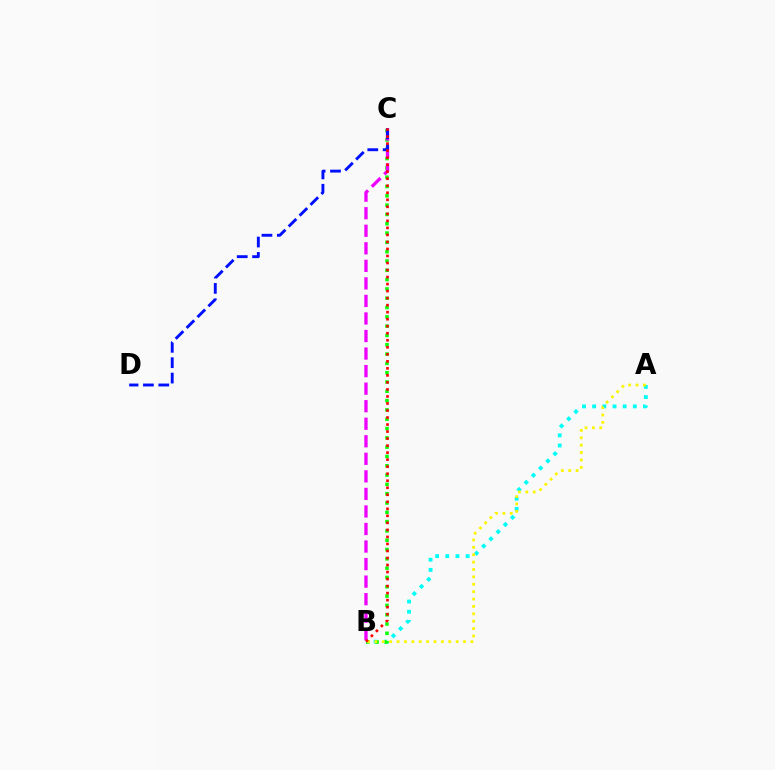{('A', 'B'): [{'color': '#00fff6', 'line_style': 'dotted', 'thickness': 2.76}, {'color': '#fcf500', 'line_style': 'dotted', 'thickness': 2.01}], ('B', 'C'): [{'color': '#08ff00', 'line_style': 'dotted', 'thickness': 2.53}, {'color': '#ee00ff', 'line_style': 'dashed', 'thickness': 2.38}, {'color': '#ff0000', 'line_style': 'dotted', 'thickness': 1.91}], ('C', 'D'): [{'color': '#0010ff', 'line_style': 'dashed', 'thickness': 2.09}]}